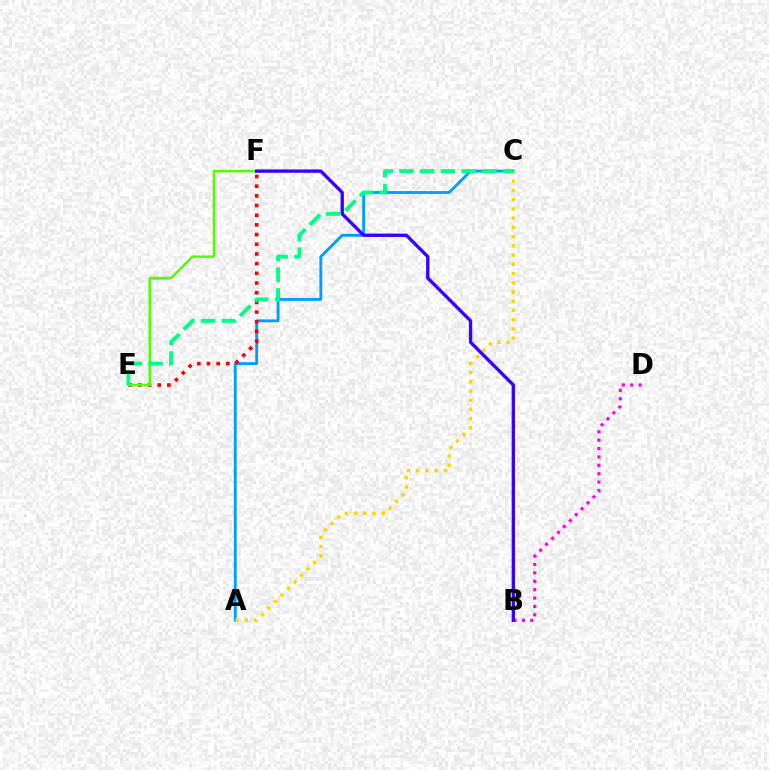{('A', 'C'): [{'color': '#009eff', 'line_style': 'solid', 'thickness': 2.05}, {'color': '#ffd500', 'line_style': 'dotted', 'thickness': 2.51}], ('B', 'D'): [{'color': '#ff00ed', 'line_style': 'dotted', 'thickness': 2.28}], ('E', 'F'): [{'color': '#ff0000', 'line_style': 'dotted', 'thickness': 2.63}, {'color': '#4fff00', 'line_style': 'solid', 'thickness': 1.79}], ('B', 'F'): [{'color': '#3700ff', 'line_style': 'solid', 'thickness': 2.4}], ('C', 'E'): [{'color': '#00ff86', 'line_style': 'dashed', 'thickness': 2.81}]}